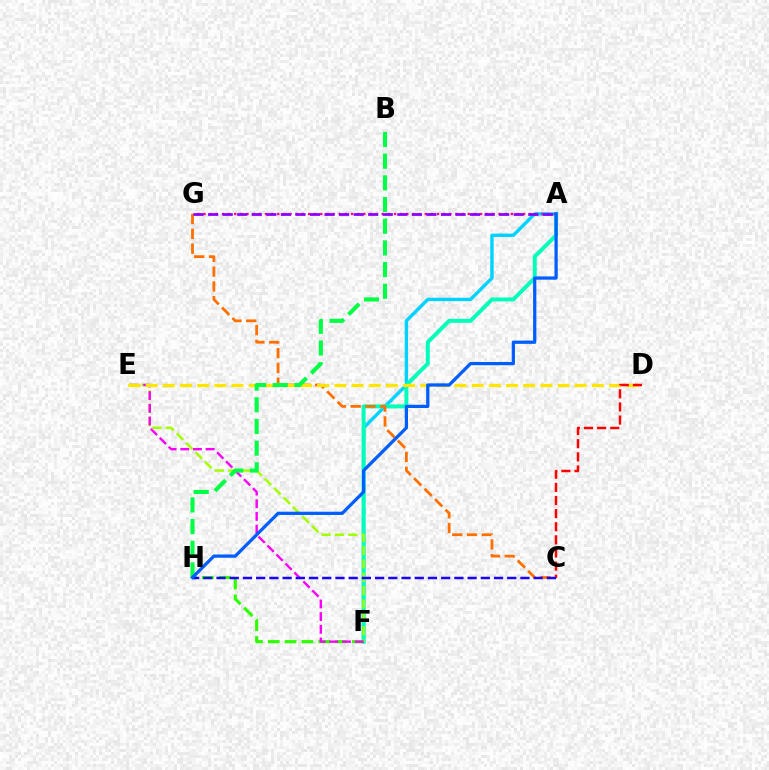{('A', 'F'): [{'color': '#00d3ff', 'line_style': 'solid', 'thickness': 2.45}, {'color': '#00ffbb', 'line_style': 'solid', 'thickness': 2.85}], ('C', 'G'): [{'color': '#ff7000', 'line_style': 'dashed', 'thickness': 2.01}], ('E', 'F'): [{'color': '#a2ff00', 'line_style': 'dashed', 'thickness': 1.81}, {'color': '#fa00f9', 'line_style': 'dashed', 'thickness': 1.72}], ('F', 'H'): [{'color': '#31ff00', 'line_style': 'dashed', 'thickness': 2.28}], ('A', 'G'): [{'color': '#ff0088', 'line_style': 'dotted', 'thickness': 1.67}, {'color': '#8a00ff', 'line_style': 'dashed', 'thickness': 1.98}], ('D', 'E'): [{'color': '#ffe600', 'line_style': 'dashed', 'thickness': 2.33}], ('B', 'H'): [{'color': '#00ff45', 'line_style': 'dashed', 'thickness': 2.95}], ('C', 'D'): [{'color': '#ff0000', 'line_style': 'dashed', 'thickness': 1.78}], ('C', 'H'): [{'color': '#1900ff', 'line_style': 'dashed', 'thickness': 1.8}], ('A', 'H'): [{'color': '#005dff', 'line_style': 'solid', 'thickness': 2.34}]}